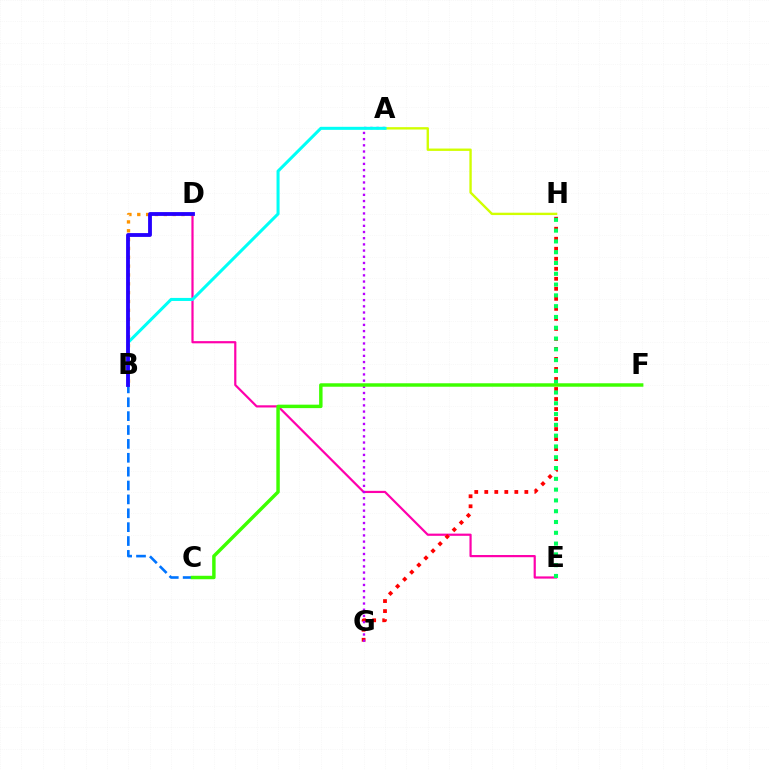{('B', 'C'): [{'color': '#0074ff', 'line_style': 'dashed', 'thickness': 1.89}], ('D', 'E'): [{'color': '#ff00ac', 'line_style': 'solid', 'thickness': 1.58}], ('G', 'H'): [{'color': '#ff0000', 'line_style': 'dotted', 'thickness': 2.72}], ('A', 'G'): [{'color': '#b900ff', 'line_style': 'dotted', 'thickness': 1.68}], ('B', 'D'): [{'color': '#ff9400', 'line_style': 'dotted', 'thickness': 2.4}, {'color': '#2500ff', 'line_style': 'solid', 'thickness': 2.75}], ('A', 'H'): [{'color': '#d1ff00', 'line_style': 'solid', 'thickness': 1.71}], ('E', 'H'): [{'color': '#00ff5c', 'line_style': 'dotted', 'thickness': 2.93}], ('A', 'B'): [{'color': '#00fff6', 'line_style': 'solid', 'thickness': 2.19}], ('C', 'F'): [{'color': '#3dff00', 'line_style': 'solid', 'thickness': 2.48}]}